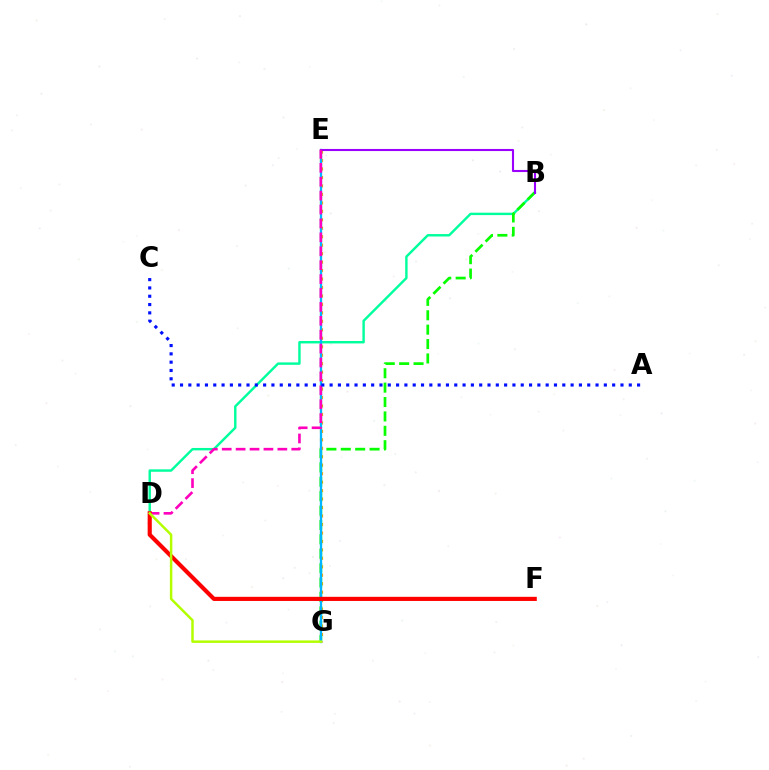{('B', 'D'): [{'color': '#00ff9d', 'line_style': 'solid', 'thickness': 1.74}], ('E', 'G'): [{'color': '#ffa500', 'line_style': 'dotted', 'thickness': 2.3}, {'color': '#00b5ff', 'line_style': 'solid', 'thickness': 1.66}], ('B', 'G'): [{'color': '#08ff00', 'line_style': 'dashed', 'thickness': 1.96}], ('B', 'E'): [{'color': '#9b00ff', 'line_style': 'solid', 'thickness': 1.51}], ('D', 'E'): [{'color': '#ff00bd', 'line_style': 'dashed', 'thickness': 1.89}], ('D', 'F'): [{'color': '#ff0000', 'line_style': 'solid', 'thickness': 2.98}], ('D', 'G'): [{'color': '#b3ff00', 'line_style': 'solid', 'thickness': 1.79}], ('A', 'C'): [{'color': '#0010ff', 'line_style': 'dotted', 'thickness': 2.26}]}